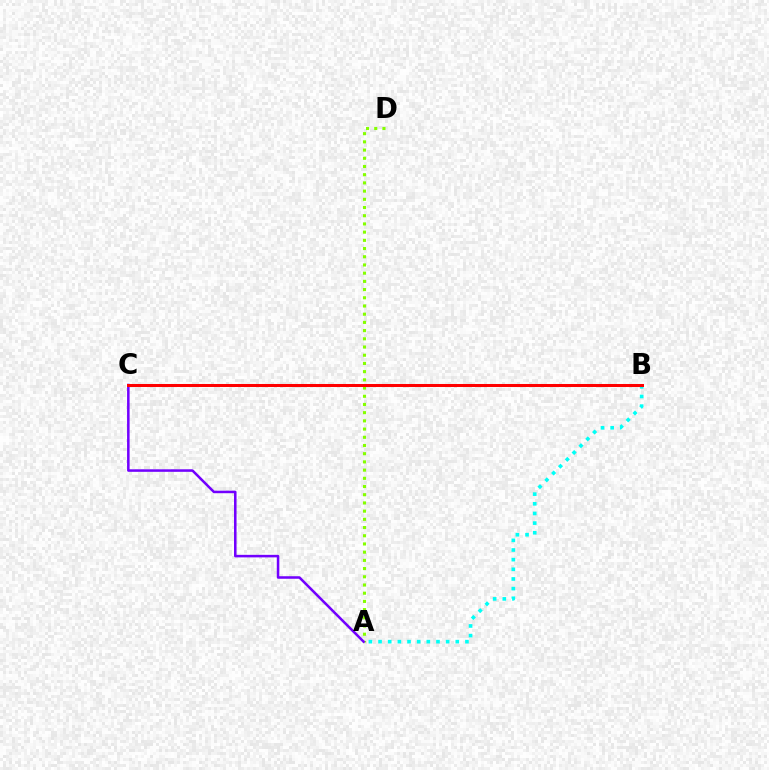{('A', 'D'): [{'color': '#84ff00', 'line_style': 'dotted', 'thickness': 2.23}], ('A', 'C'): [{'color': '#7200ff', 'line_style': 'solid', 'thickness': 1.83}], ('A', 'B'): [{'color': '#00fff6', 'line_style': 'dotted', 'thickness': 2.62}], ('B', 'C'): [{'color': '#ff0000', 'line_style': 'solid', 'thickness': 2.18}]}